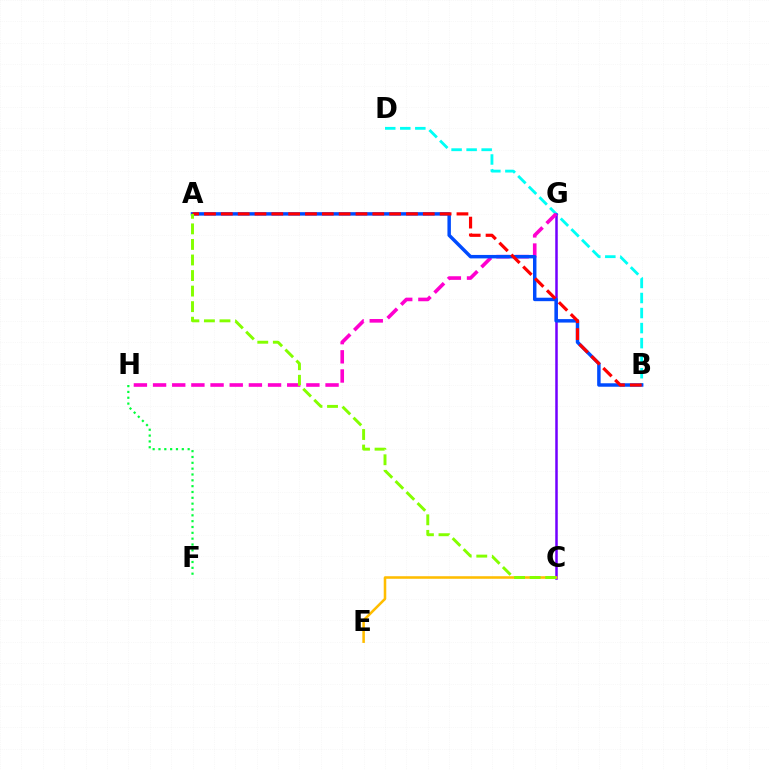{('B', 'D'): [{'color': '#00fff6', 'line_style': 'dashed', 'thickness': 2.04}], ('C', 'G'): [{'color': '#7200ff', 'line_style': 'solid', 'thickness': 1.81}], ('G', 'H'): [{'color': '#ff00cf', 'line_style': 'dashed', 'thickness': 2.6}], ('C', 'E'): [{'color': '#ffbd00', 'line_style': 'solid', 'thickness': 1.83}], ('A', 'B'): [{'color': '#004bff', 'line_style': 'solid', 'thickness': 2.49}, {'color': '#ff0000', 'line_style': 'dashed', 'thickness': 2.29}], ('F', 'H'): [{'color': '#00ff39', 'line_style': 'dotted', 'thickness': 1.59}], ('A', 'C'): [{'color': '#84ff00', 'line_style': 'dashed', 'thickness': 2.11}]}